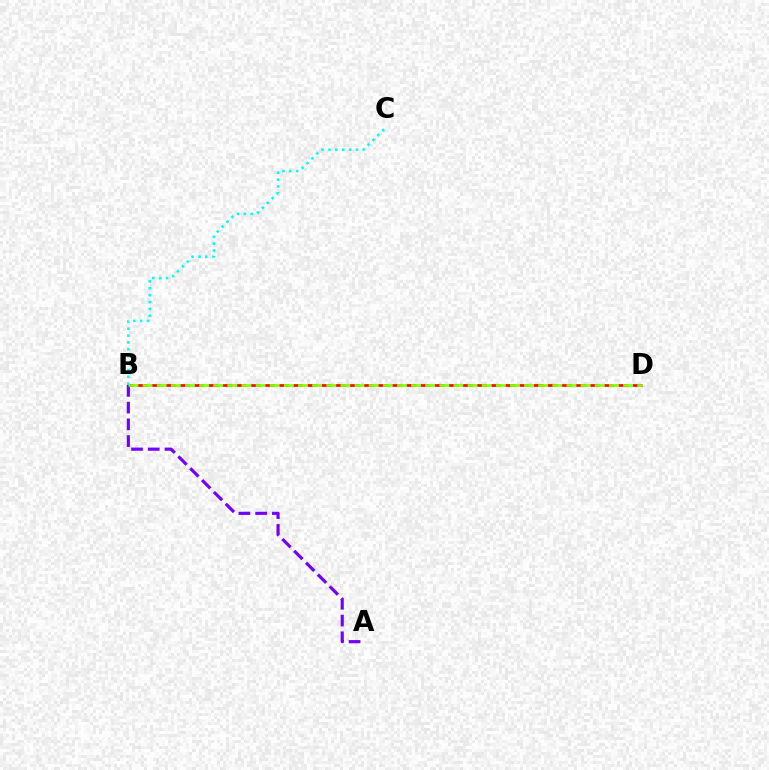{('B', 'D'): [{'color': '#ff0000', 'line_style': 'dashed', 'thickness': 1.92}, {'color': '#84ff00', 'line_style': 'dashed', 'thickness': 1.92}], ('A', 'B'): [{'color': '#7200ff', 'line_style': 'dashed', 'thickness': 2.27}], ('B', 'C'): [{'color': '#00fff6', 'line_style': 'dotted', 'thickness': 1.87}]}